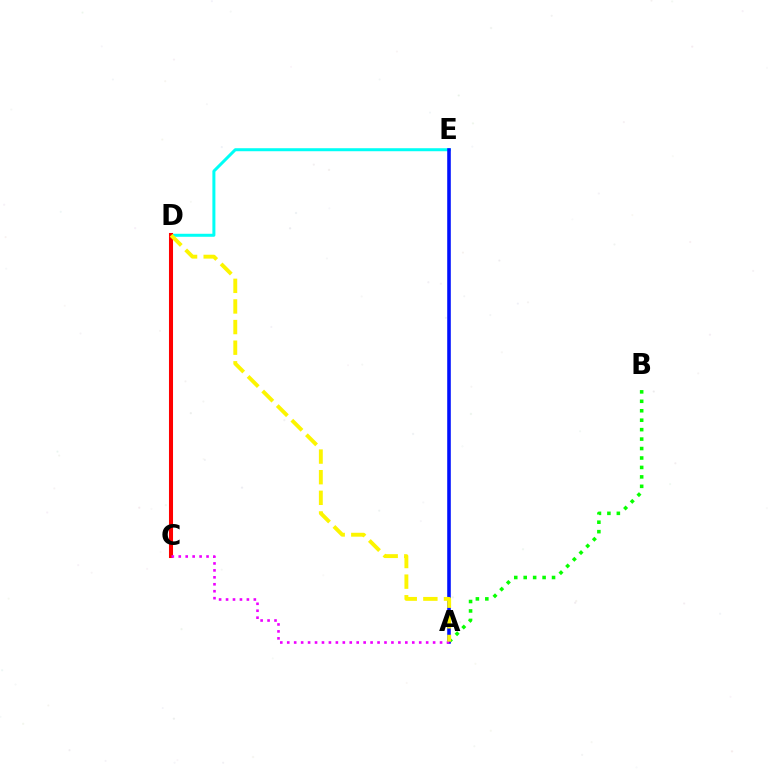{('D', 'E'): [{'color': '#00fff6', 'line_style': 'solid', 'thickness': 2.16}], ('C', 'D'): [{'color': '#ff0000', 'line_style': 'solid', 'thickness': 2.92}], ('A', 'B'): [{'color': '#08ff00', 'line_style': 'dotted', 'thickness': 2.57}], ('A', 'E'): [{'color': '#0010ff', 'line_style': 'solid', 'thickness': 2.58}], ('A', 'C'): [{'color': '#ee00ff', 'line_style': 'dotted', 'thickness': 1.89}], ('A', 'D'): [{'color': '#fcf500', 'line_style': 'dashed', 'thickness': 2.8}]}